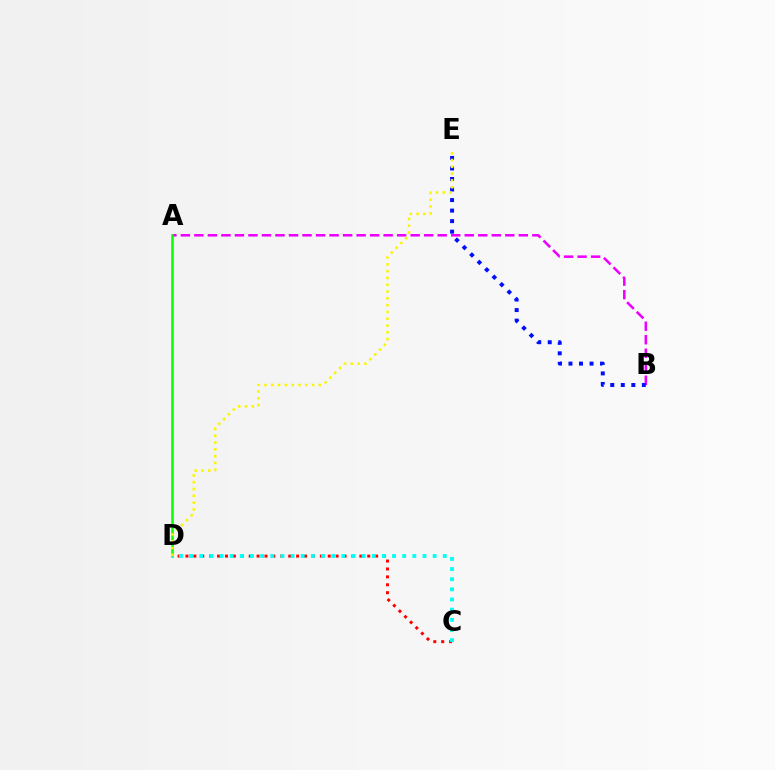{('A', 'B'): [{'color': '#ee00ff', 'line_style': 'dashed', 'thickness': 1.84}], ('B', 'E'): [{'color': '#0010ff', 'line_style': 'dotted', 'thickness': 2.86}], ('A', 'D'): [{'color': '#08ff00', 'line_style': 'solid', 'thickness': 1.82}], ('C', 'D'): [{'color': '#ff0000', 'line_style': 'dotted', 'thickness': 2.15}, {'color': '#00fff6', 'line_style': 'dotted', 'thickness': 2.76}], ('D', 'E'): [{'color': '#fcf500', 'line_style': 'dotted', 'thickness': 1.85}]}